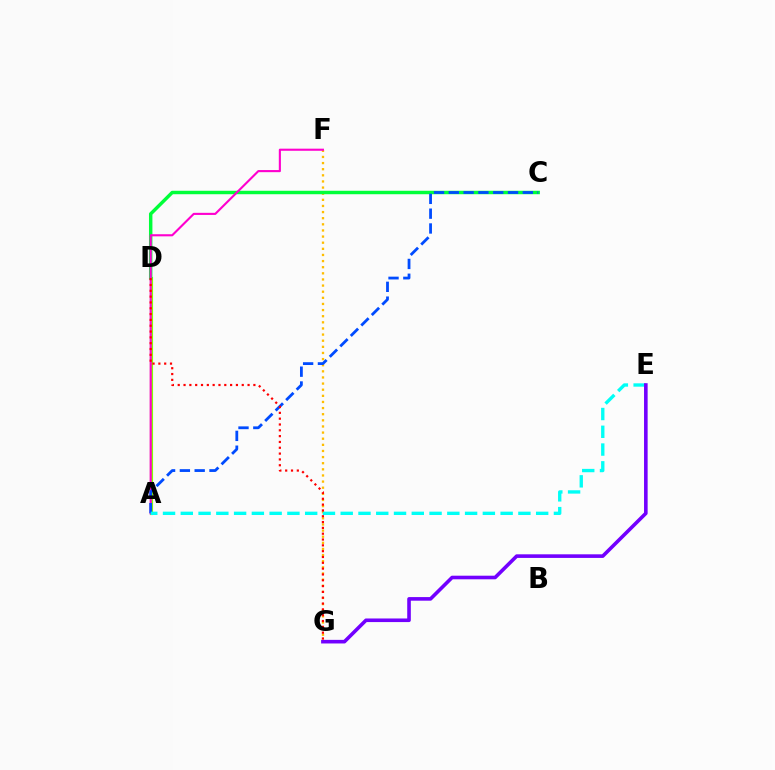{('F', 'G'): [{'color': '#ffbd00', 'line_style': 'dotted', 'thickness': 1.66}], ('A', 'D'): [{'color': '#84ff00', 'line_style': 'solid', 'thickness': 2.27}], ('C', 'D'): [{'color': '#00ff39', 'line_style': 'solid', 'thickness': 2.48}], ('A', 'F'): [{'color': '#ff00cf', 'line_style': 'solid', 'thickness': 1.52}], ('A', 'C'): [{'color': '#004bff', 'line_style': 'dashed', 'thickness': 2.01}], ('A', 'E'): [{'color': '#00fff6', 'line_style': 'dashed', 'thickness': 2.41}], ('E', 'G'): [{'color': '#7200ff', 'line_style': 'solid', 'thickness': 2.59}], ('D', 'G'): [{'color': '#ff0000', 'line_style': 'dotted', 'thickness': 1.58}]}